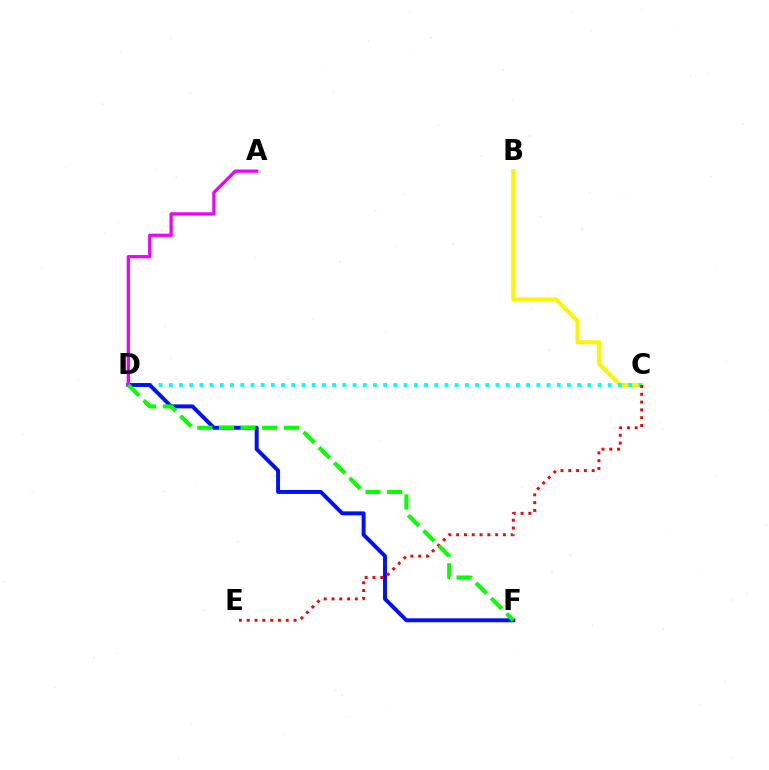{('B', 'C'): [{'color': '#fcf500', 'line_style': 'solid', 'thickness': 2.92}], ('C', 'D'): [{'color': '#00fff6', 'line_style': 'dotted', 'thickness': 2.77}], ('D', 'F'): [{'color': '#0010ff', 'line_style': 'solid', 'thickness': 2.84}, {'color': '#08ff00', 'line_style': 'dashed', 'thickness': 2.94}], ('A', 'D'): [{'color': '#ee00ff', 'line_style': 'solid', 'thickness': 2.34}], ('C', 'E'): [{'color': '#ff0000', 'line_style': 'dotted', 'thickness': 2.12}]}